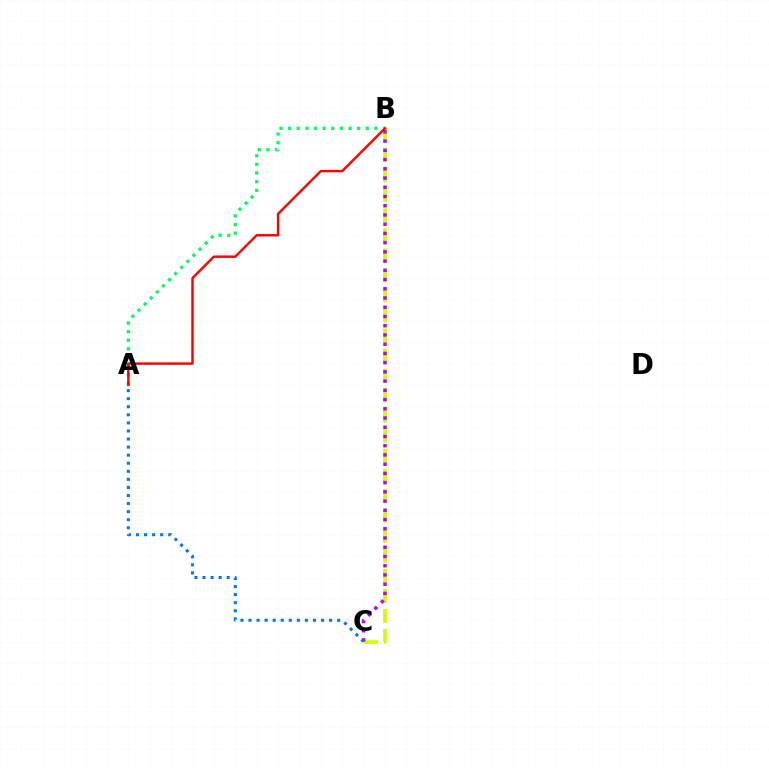{('A', 'B'): [{'color': '#00ff5c', 'line_style': 'dotted', 'thickness': 2.34}, {'color': '#ff0000', 'line_style': 'solid', 'thickness': 1.75}], ('B', 'C'): [{'color': '#d1ff00', 'line_style': 'dashed', 'thickness': 2.72}, {'color': '#b900ff', 'line_style': 'dotted', 'thickness': 2.51}], ('A', 'C'): [{'color': '#0074ff', 'line_style': 'dotted', 'thickness': 2.19}]}